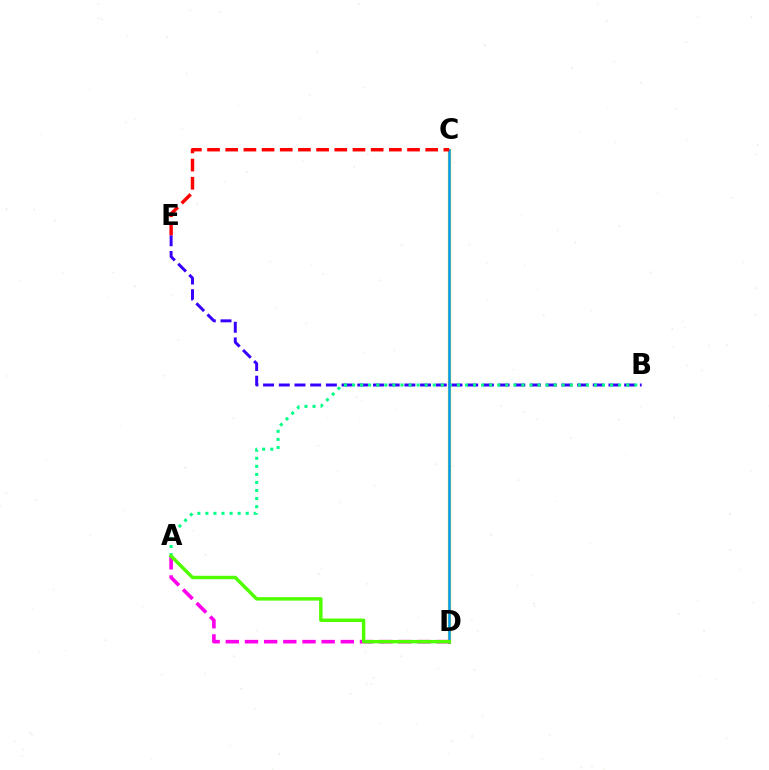{('C', 'D'): [{'color': '#ffd500', 'line_style': 'solid', 'thickness': 2.37}, {'color': '#009eff', 'line_style': 'solid', 'thickness': 1.81}], ('B', 'E'): [{'color': '#3700ff', 'line_style': 'dashed', 'thickness': 2.13}], ('A', 'B'): [{'color': '#00ff86', 'line_style': 'dotted', 'thickness': 2.19}], ('A', 'D'): [{'color': '#ff00ed', 'line_style': 'dashed', 'thickness': 2.6}, {'color': '#4fff00', 'line_style': 'solid', 'thickness': 2.48}], ('C', 'E'): [{'color': '#ff0000', 'line_style': 'dashed', 'thickness': 2.47}]}